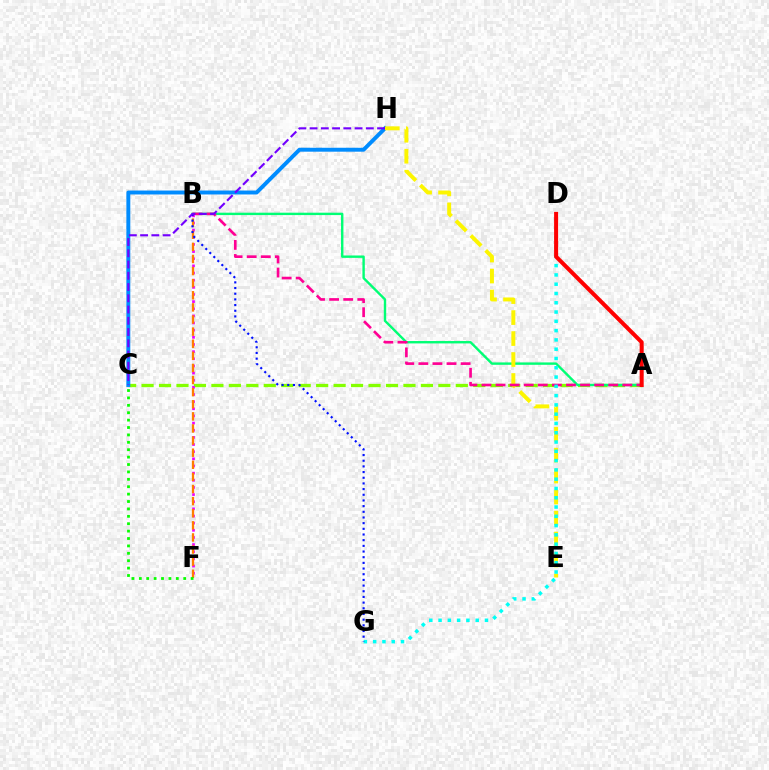{('A', 'C'): [{'color': '#84ff00', 'line_style': 'dashed', 'thickness': 2.37}], ('A', 'B'): [{'color': '#00ff74', 'line_style': 'solid', 'thickness': 1.72}, {'color': '#ff0094', 'line_style': 'dashed', 'thickness': 1.91}], ('B', 'F'): [{'color': '#ee00ff', 'line_style': 'dotted', 'thickness': 1.94}, {'color': '#ff7c00', 'line_style': 'dashed', 'thickness': 1.64}], ('C', 'H'): [{'color': '#008cff', 'line_style': 'solid', 'thickness': 2.83}, {'color': '#7200ff', 'line_style': 'dashed', 'thickness': 1.53}], ('E', 'H'): [{'color': '#fcf500', 'line_style': 'dashed', 'thickness': 2.85}], ('D', 'G'): [{'color': '#00fff6', 'line_style': 'dotted', 'thickness': 2.52}], ('A', 'D'): [{'color': '#ff0000', 'line_style': 'solid', 'thickness': 2.9}], ('C', 'F'): [{'color': '#08ff00', 'line_style': 'dotted', 'thickness': 2.01}], ('B', 'G'): [{'color': '#0010ff', 'line_style': 'dotted', 'thickness': 1.54}]}